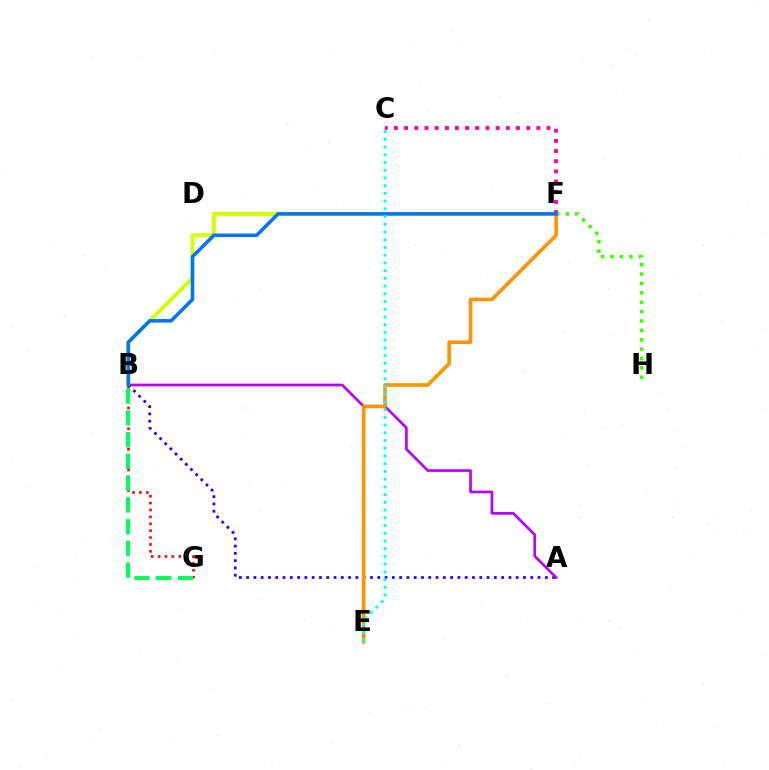{('F', 'H'): [{'color': '#3dff00', 'line_style': 'dotted', 'thickness': 2.55}], ('B', 'F'): [{'color': '#d1ff00', 'line_style': 'solid', 'thickness': 2.85}, {'color': '#0074ff', 'line_style': 'solid', 'thickness': 2.54}], ('C', 'F'): [{'color': '#ff00ac', 'line_style': 'dotted', 'thickness': 2.76}], ('A', 'B'): [{'color': '#2500ff', 'line_style': 'dotted', 'thickness': 1.98}, {'color': '#b900ff', 'line_style': 'solid', 'thickness': 1.93}], ('E', 'F'): [{'color': '#ff9400', 'line_style': 'solid', 'thickness': 2.61}], ('B', 'G'): [{'color': '#ff0000', 'line_style': 'dotted', 'thickness': 1.87}, {'color': '#00ff5c', 'line_style': 'dashed', 'thickness': 2.95}], ('C', 'E'): [{'color': '#00fff6', 'line_style': 'dotted', 'thickness': 2.1}]}